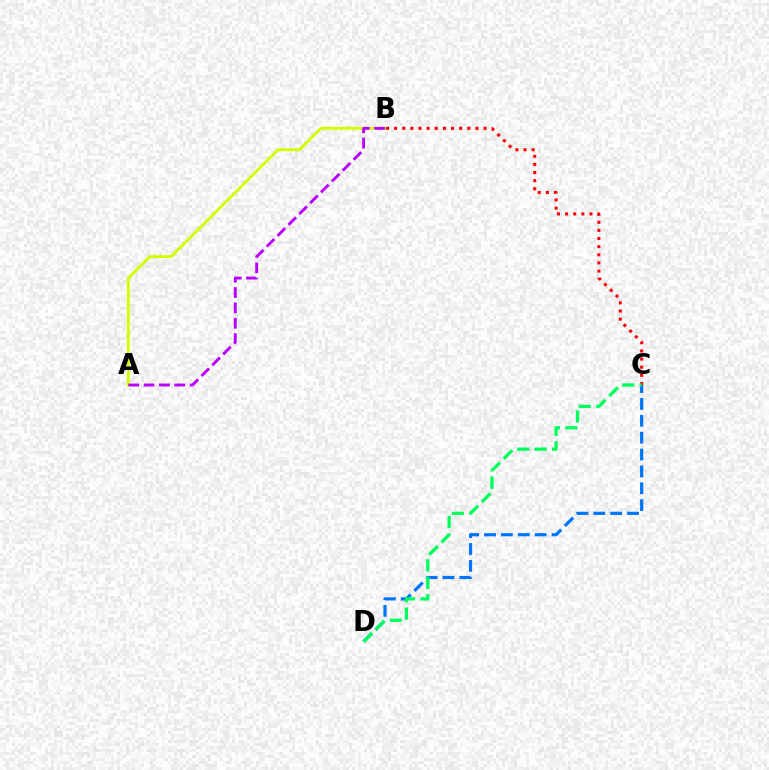{('A', 'B'): [{'color': '#d1ff00', 'line_style': 'solid', 'thickness': 2.08}, {'color': '#b900ff', 'line_style': 'dashed', 'thickness': 2.09}], ('C', 'D'): [{'color': '#0074ff', 'line_style': 'dashed', 'thickness': 2.29}, {'color': '#00ff5c', 'line_style': 'dashed', 'thickness': 2.36}], ('B', 'C'): [{'color': '#ff0000', 'line_style': 'dotted', 'thickness': 2.21}]}